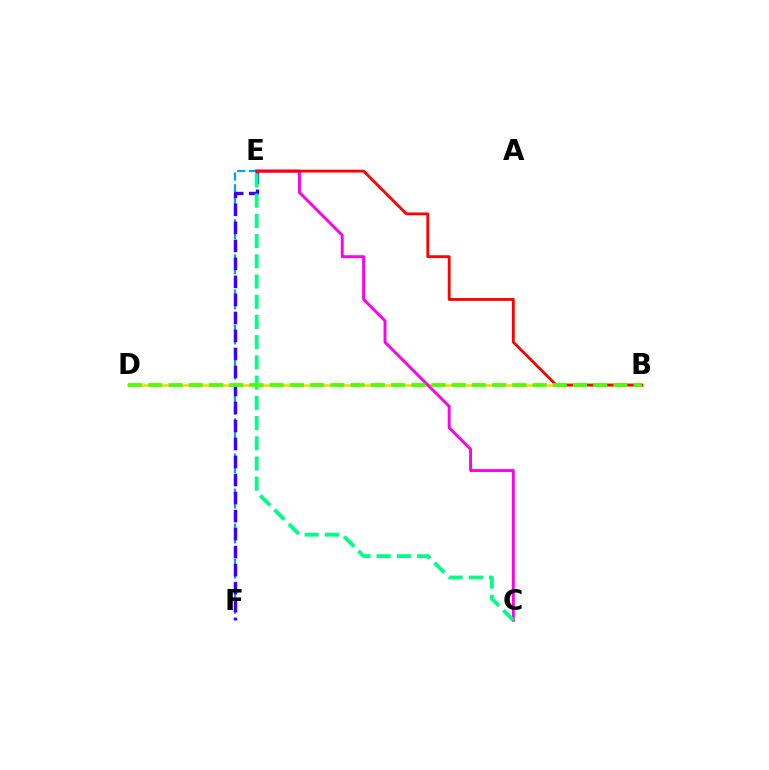{('E', 'F'): [{'color': '#009eff', 'line_style': 'dashed', 'thickness': 1.59}, {'color': '#3700ff', 'line_style': 'dashed', 'thickness': 2.45}], ('B', 'D'): [{'color': '#ffd500', 'line_style': 'solid', 'thickness': 1.85}, {'color': '#4fff00', 'line_style': 'dashed', 'thickness': 2.75}], ('C', 'E'): [{'color': '#ff00ed', 'line_style': 'solid', 'thickness': 2.1}, {'color': '#00ff86', 'line_style': 'dashed', 'thickness': 2.75}], ('B', 'E'): [{'color': '#ff0000', 'line_style': 'solid', 'thickness': 2.03}]}